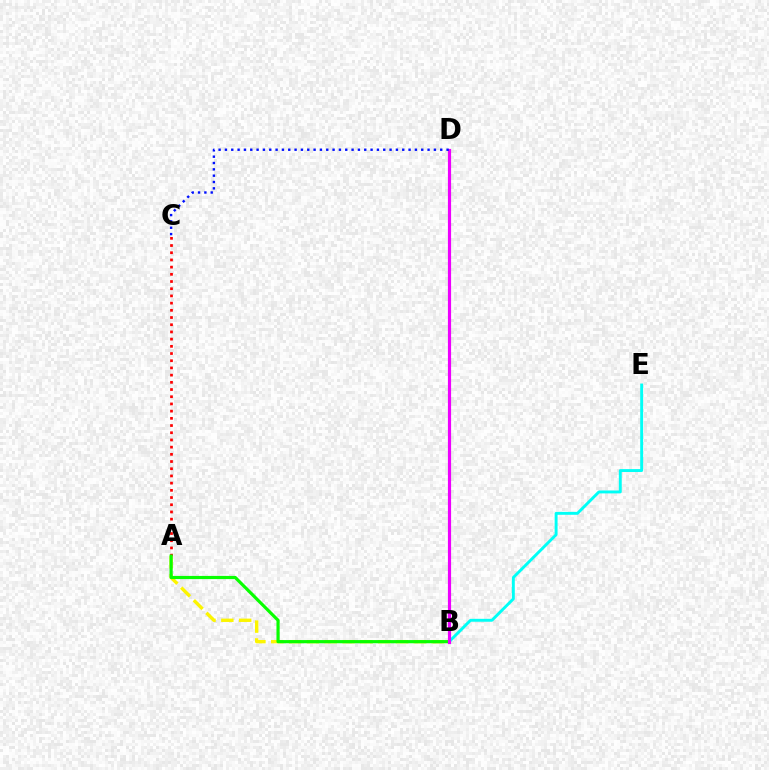{('B', 'E'): [{'color': '#00fff6', 'line_style': 'solid', 'thickness': 2.1}], ('A', 'C'): [{'color': '#ff0000', 'line_style': 'dotted', 'thickness': 1.96}], ('A', 'B'): [{'color': '#fcf500', 'line_style': 'dashed', 'thickness': 2.42}, {'color': '#08ff00', 'line_style': 'solid', 'thickness': 2.29}], ('B', 'D'): [{'color': '#ee00ff', 'line_style': 'solid', 'thickness': 2.29}], ('C', 'D'): [{'color': '#0010ff', 'line_style': 'dotted', 'thickness': 1.72}]}